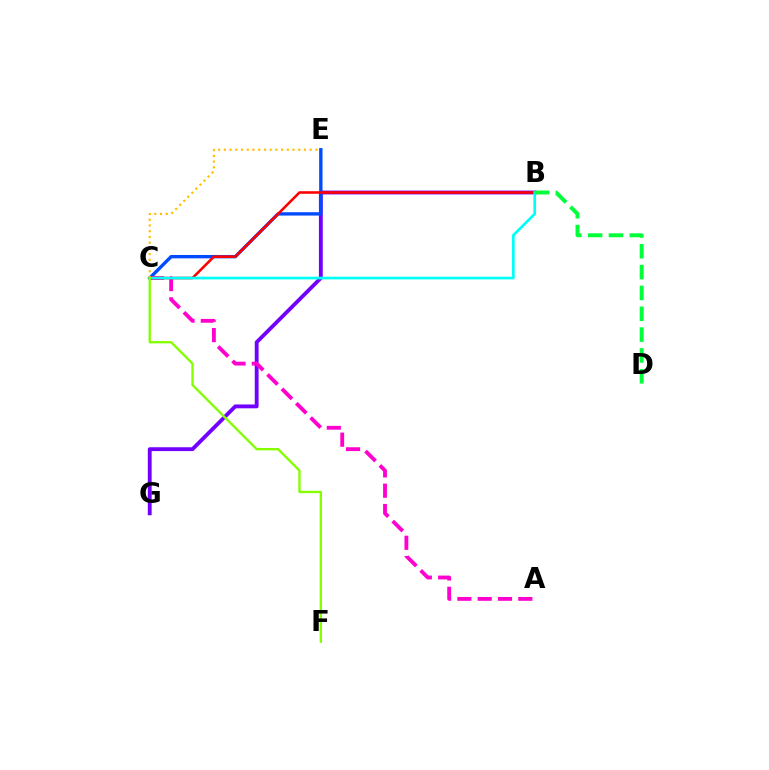{('B', 'G'): [{'color': '#7200ff', 'line_style': 'solid', 'thickness': 2.77}], ('C', 'E'): [{'color': '#004bff', 'line_style': 'solid', 'thickness': 2.42}, {'color': '#ffbd00', 'line_style': 'dotted', 'thickness': 1.55}], ('A', 'C'): [{'color': '#ff00cf', 'line_style': 'dashed', 'thickness': 2.76}], ('B', 'C'): [{'color': '#ff0000', 'line_style': 'solid', 'thickness': 1.85}, {'color': '#00fff6', 'line_style': 'solid', 'thickness': 1.93}], ('B', 'D'): [{'color': '#00ff39', 'line_style': 'dashed', 'thickness': 2.83}], ('C', 'F'): [{'color': '#84ff00', 'line_style': 'solid', 'thickness': 1.69}]}